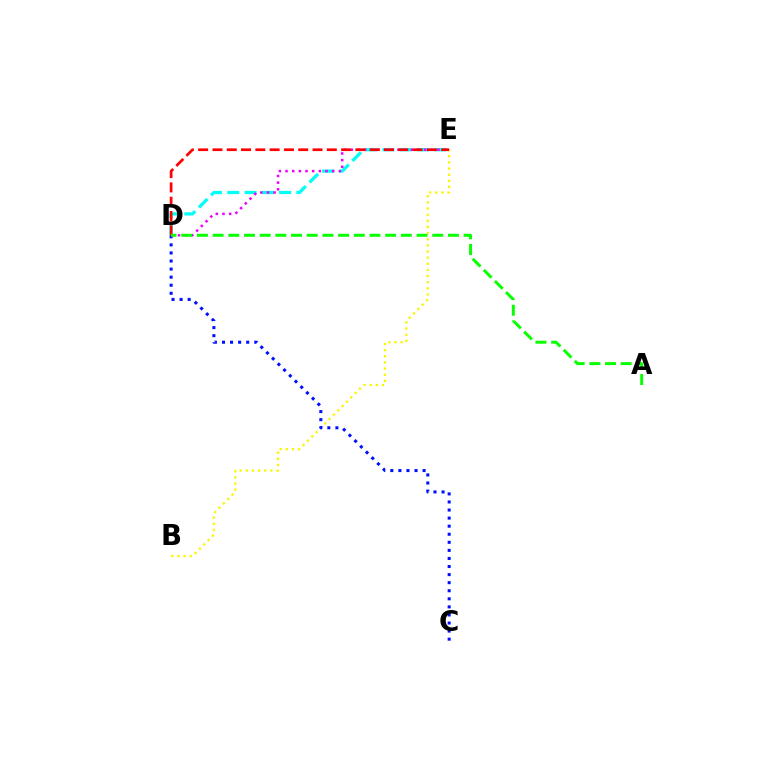{('D', 'E'): [{'color': '#00fff6', 'line_style': 'dashed', 'thickness': 2.35}, {'color': '#ee00ff', 'line_style': 'dotted', 'thickness': 1.81}, {'color': '#ff0000', 'line_style': 'dashed', 'thickness': 1.94}], ('B', 'E'): [{'color': '#fcf500', 'line_style': 'dotted', 'thickness': 1.67}], ('C', 'D'): [{'color': '#0010ff', 'line_style': 'dotted', 'thickness': 2.19}], ('A', 'D'): [{'color': '#08ff00', 'line_style': 'dashed', 'thickness': 2.13}]}